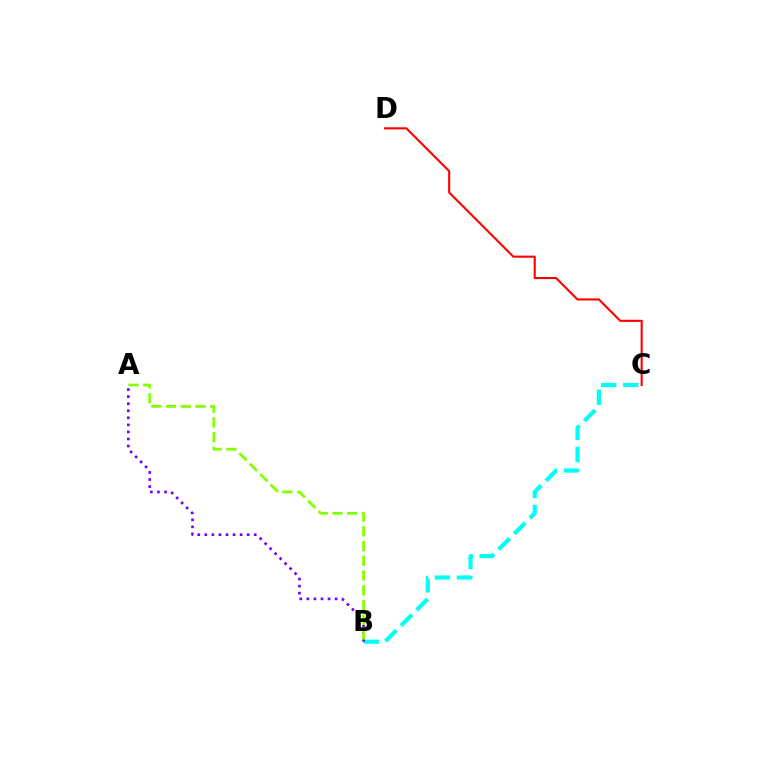{('C', 'D'): [{'color': '#ff0000', 'line_style': 'solid', 'thickness': 1.52}], ('B', 'C'): [{'color': '#00fff6', 'line_style': 'dashed', 'thickness': 2.99}], ('A', 'B'): [{'color': '#7200ff', 'line_style': 'dotted', 'thickness': 1.92}, {'color': '#84ff00', 'line_style': 'dashed', 'thickness': 2.0}]}